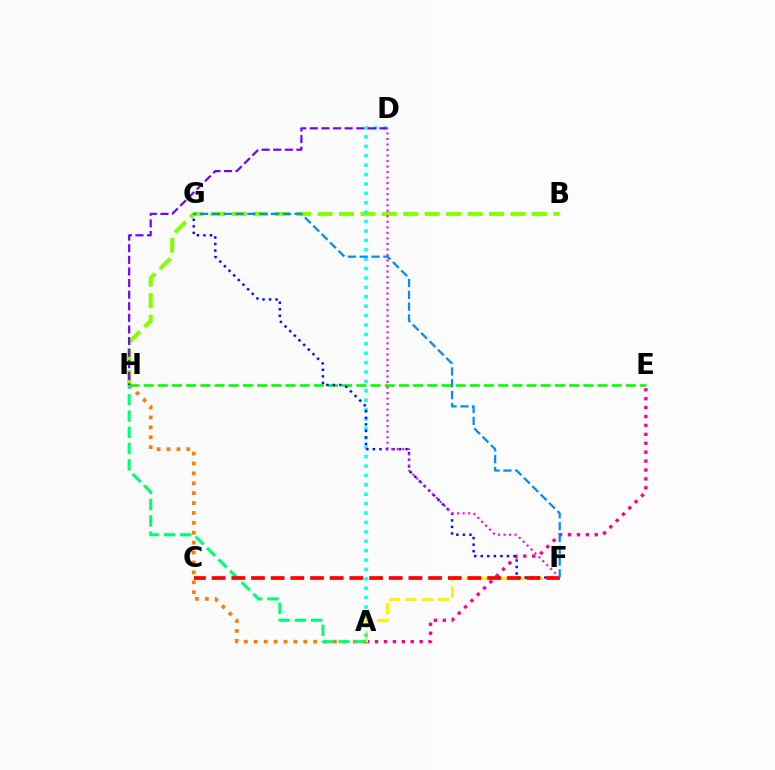{('E', 'H'): [{'color': '#08ff00', 'line_style': 'dashed', 'thickness': 1.93}], ('B', 'H'): [{'color': '#84ff00', 'line_style': 'dashed', 'thickness': 2.91}], ('A', 'E'): [{'color': '#ff0094', 'line_style': 'dotted', 'thickness': 2.42}], ('A', 'F'): [{'color': '#fcf500', 'line_style': 'dashed', 'thickness': 2.22}], ('A', 'H'): [{'color': '#ff7c00', 'line_style': 'dotted', 'thickness': 2.69}, {'color': '#00ff74', 'line_style': 'dashed', 'thickness': 2.21}], ('A', 'D'): [{'color': '#00fff6', 'line_style': 'dotted', 'thickness': 2.55}], ('F', 'G'): [{'color': '#0010ff', 'line_style': 'dotted', 'thickness': 1.78}, {'color': '#008cff', 'line_style': 'dashed', 'thickness': 1.61}], ('D', 'H'): [{'color': '#7200ff', 'line_style': 'dashed', 'thickness': 1.58}], ('C', 'F'): [{'color': '#ff0000', 'line_style': 'dashed', 'thickness': 2.67}], ('D', 'F'): [{'color': '#ee00ff', 'line_style': 'dotted', 'thickness': 1.5}]}